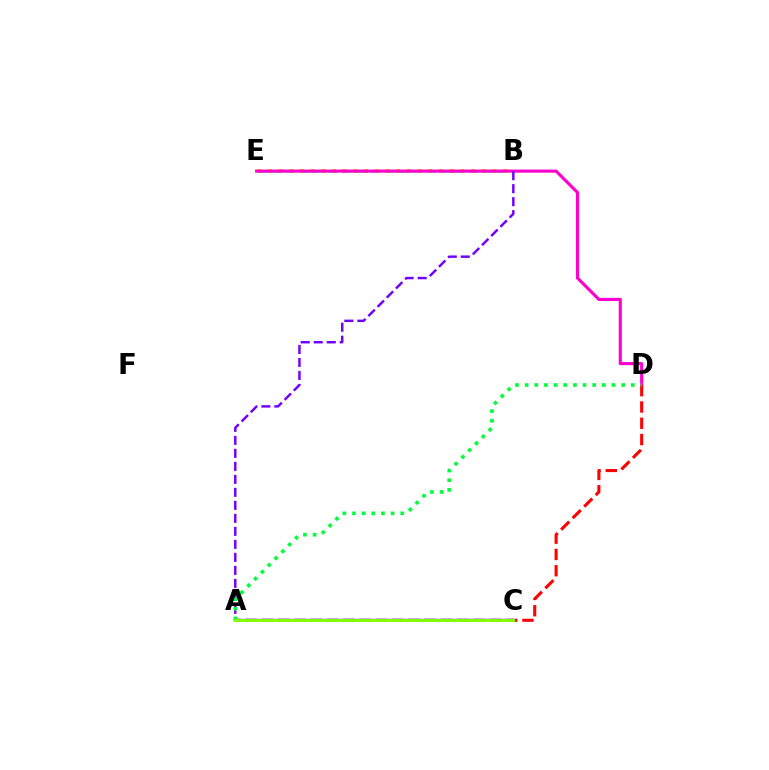{('B', 'E'): [{'color': '#00fff6', 'line_style': 'dashed', 'thickness': 1.91}, {'color': '#ffbd00', 'line_style': 'dotted', 'thickness': 2.9}], ('D', 'E'): [{'color': '#ff00cf', 'line_style': 'solid', 'thickness': 2.24}], ('A', 'B'): [{'color': '#7200ff', 'line_style': 'dashed', 'thickness': 1.77}], ('A', 'D'): [{'color': '#ff0000', 'line_style': 'dashed', 'thickness': 2.21}, {'color': '#00ff39', 'line_style': 'dotted', 'thickness': 2.62}], ('A', 'C'): [{'color': '#004bff', 'line_style': 'solid', 'thickness': 1.72}, {'color': '#84ff00', 'line_style': 'solid', 'thickness': 2.1}]}